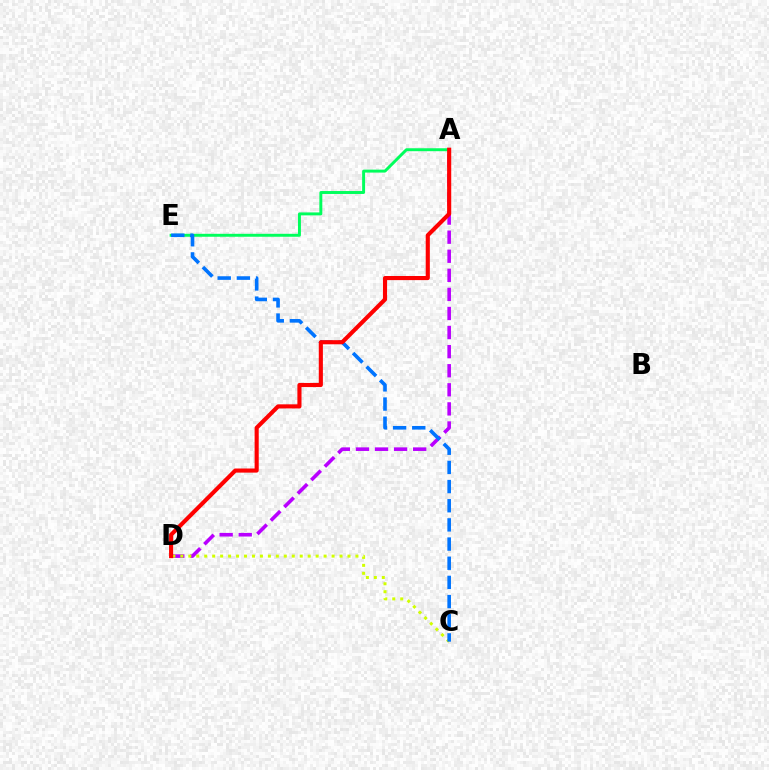{('A', 'D'): [{'color': '#b900ff', 'line_style': 'dashed', 'thickness': 2.59}, {'color': '#ff0000', 'line_style': 'solid', 'thickness': 2.96}], ('A', 'E'): [{'color': '#00ff5c', 'line_style': 'solid', 'thickness': 2.12}], ('C', 'D'): [{'color': '#d1ff00', 'line_style': 'dotted', 'thickness': 2.16}], ('C', 'E'): [{'color': '#0074ff', 'line_style': 'dashed', 'thickness': 2.6}]}